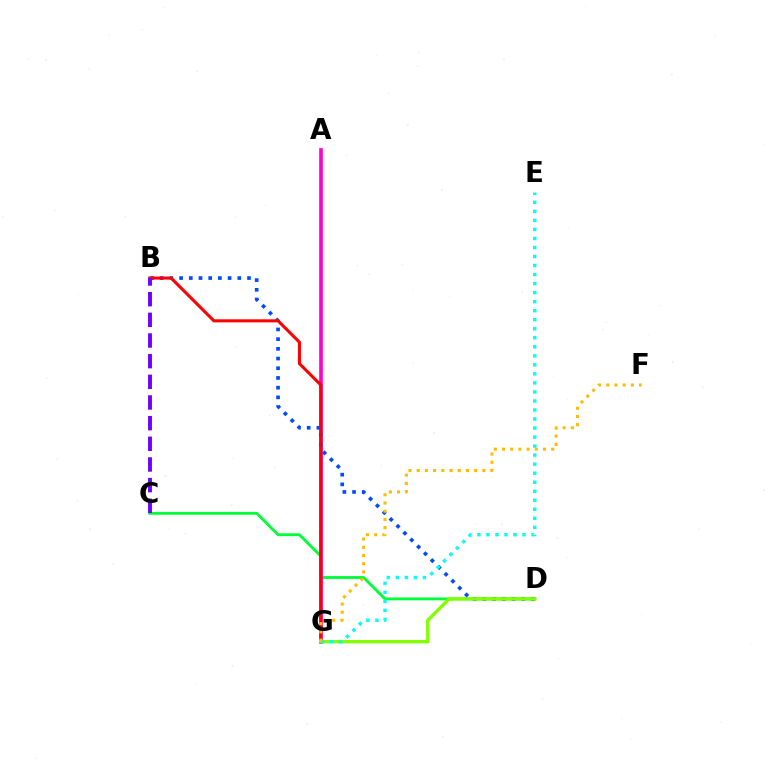{('C', 'D'): [{'color': '#00ff39', 'line_style': 'solid', 'thickness': 2.06}], ('A', 'G'): [{'color': '#ff00cf', 'line_style': 'solid', 'thickness': 2.61}], ('B', 'D'): [{'color': '#004bff', 'line_style': 'dotted', 'thickness': 2.64}], ('B', 'G'): [{'color': '#ff0000', 'line_style': 'solid', 'thickness': 2.2}], ('D', 'G'): [{'color': '#84ff00', 'line_style': 'solid', 'thickness': 2.43}], ('B', 'C'): [{'color': '#7200ff', 'line_style': 'dashed', 'thickness': 2.81}], ('E', 'G'): [{'color': '#00fff6', 'line_style': 'dotted', 'thickness': 2.45}], ('F', 'G'): [{'color': '#ffbd00', 'line_style': 'dotted', 'thickness': 2.23}]}